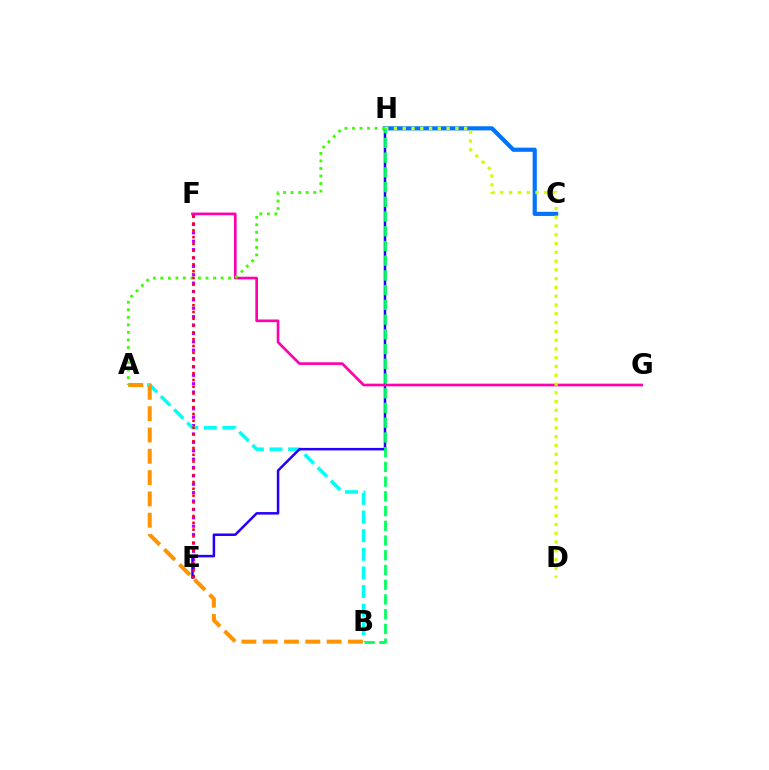{('E', 'F'): [{'color': '#b900ff', 'line_style': 'dotted', 'thickness': 2.28}, {'color': '#ff0000', 'line_style': 'dotted', 'thickness': 1.85}], ('A', 'B'): [{'color': '#00fff6', 'line_style': 'dashed', 'thickness': 2.53}, {'color': '#ff9400', 'line_style': 'dashed', 'thickness': 2.9}], ('E', 'H'): [{'color': '#2500ff', 'line_style': 'solid', 'thickness': 1.81}], ('C', 'H'): [{'color': '#0074ff', 'line_style': 'solid', 'thickness': 3.0}], ('F', 'G'): [{'color': '#ff00ac', 'line_style': 'solid', 'thickness': 1.93}], ('A', 'H'): [{'color': '#3dff00', 'line_style': 'dotted', 'thickness': 2.05}], ('D', 'H'): [{'color': '#d1ff00', 'line_style': 'dotted', 'thickness': 2.39}], ('B', 'H'): [{'color': '#00ff5c', 'line_style': 'dashed', 'thickness': 2.0}]}